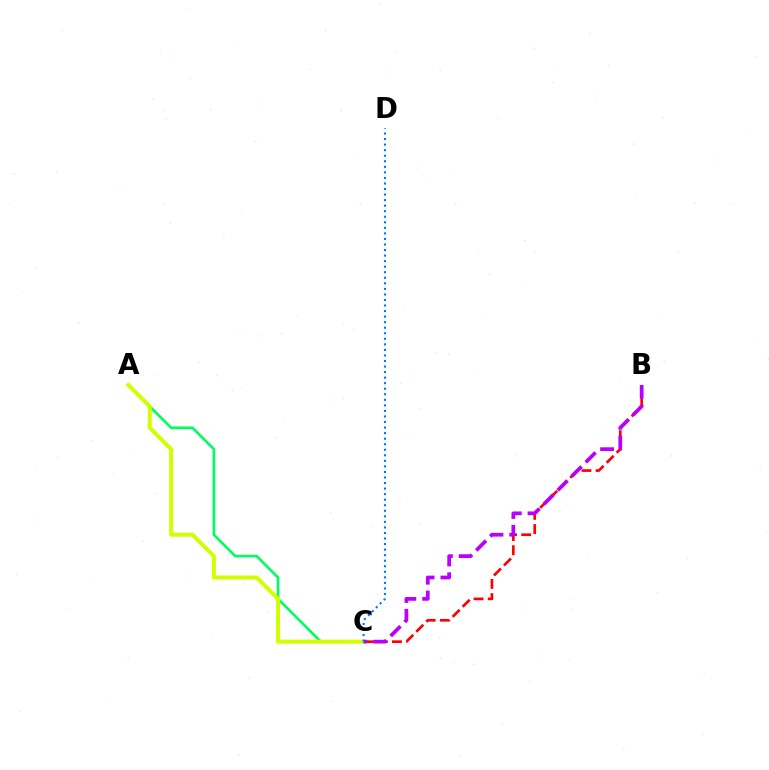{('A', 'C'): [{'color': '#00ff5c', 'line_style': 'solid', 'thickness': 1.89}, {'color': '#d1ff00', 'line_style': 'solid', 'thickness': 2.88}], ('B', 'C'): [{'color': '#ff0000', 'line_style': 'dashed', 'thickness': 1.93}, {'color': '#b900ff', 'line_style': 'dashed', 'thickness': 2.69}], ('C', 'D'): [{'color': '#0074ff', 'line_style': 'dotted', 'thickness': 1.51}]}